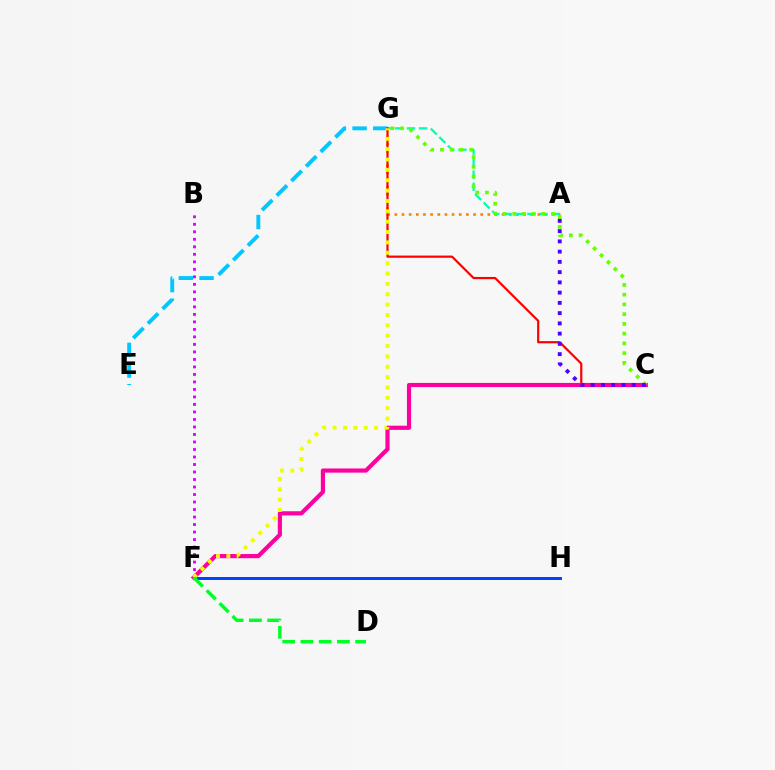{('E', 'G'): [{'color': '#00c7ff', 'line_style': 'dashed', 'thickness': 2.81}], ('A', 'G'): [{'color': '#ff8800', 'line_style': 'dotted', 'thickness': 1.94}, {'color': '#00ffaf', 'line_style': 'dashed', 'thickness': 1.64}], ('C', 'G'): [{'color': '#ff0000', 'line_style': 'solid', 'thickness': 1.59}, {'color': '#66ff00', 'line_style': 'dotted', 'thickness': 2.65}], ('F', 'H'): [{'color': '#003fff', 'line_style': 'solid', 'thickness': 2.12}], ('C', 'F'): [{'color': '#ff00a0', 'line_style': 'solid', 'thickness': 3.0}], ('B', 'F'): [{'color': '#d600ff', 'line_style': 'dotted', 'thickness': 2.04}], ('A', 'C'): [{'color': '#4f00ff', 'line_style': 'dotted', 'thickness': 2.78}], ('F', 'G'): [{'color': '#eeff00', 'line_style': 'dotted', 'thickness': 2.82}], ('D', 'F'): [{'color': '#00ff27', 'line_style': 'dashed', 'thickness': 2.48}]}